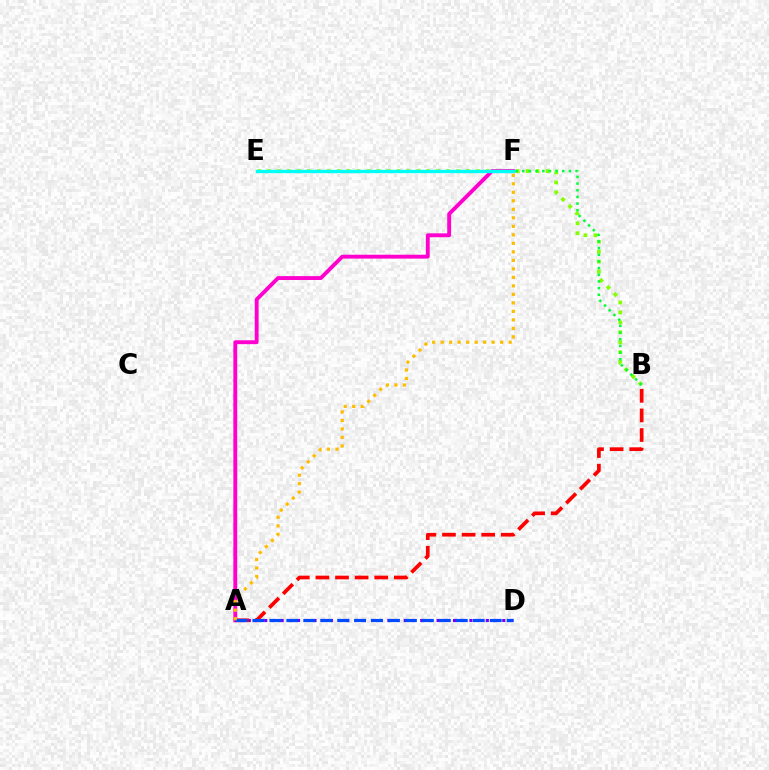{('A', 'D'): [{'color': '#7200ff', 'line_style': 'dotted', 'thickness': 2.23}, {'color': '#004bff', 'line_style': 'dashed', 'thickness': 2.3}], ('B', 'E'): [{'color': '#84ff00', 'line_style': 'dotted', 'thickness': 2.7}], ('A', 'F'): [{'color': '#ff00cf', 'line_style': 'solid', 'thickness': 2.79}, {'color': '#ffbd00', 'line_style': 'dotted', 'thickness': 2.31}], ('A', 'B'): [{'color': '#ff0000', 'line_style': 'dashed', 'thickness': 2.66}], ('E', 'F'): [{'color': '#00fff6', 'line_style': 'solid', 'thickness': 2.4}], ('B', 'F'): [{'color': '#00ff39', 'line_style': 'dotted', 'thickness': 1.81}]}